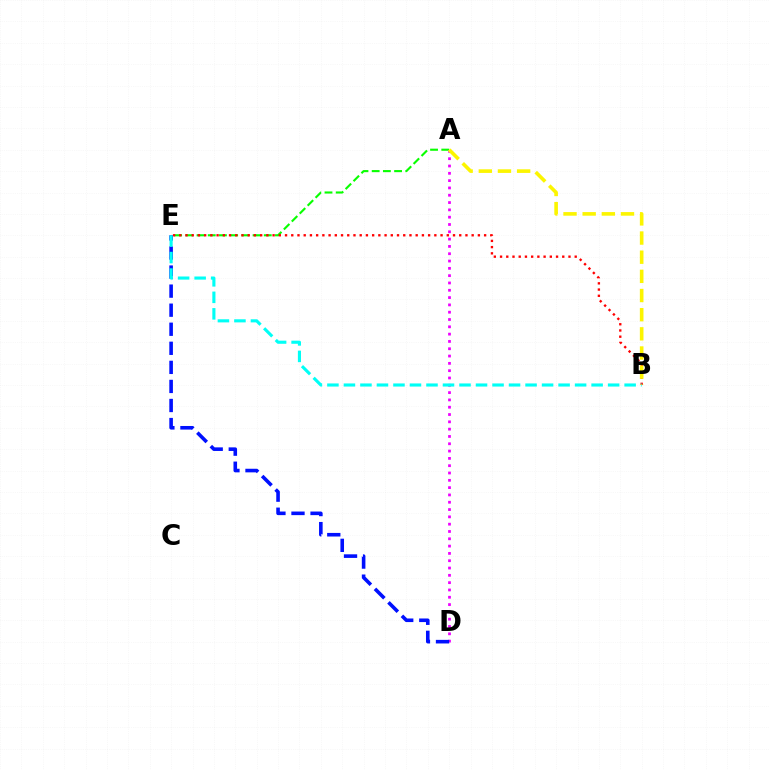{('A', 'E'): [{'color': '#08ff00', 'line_style': 'dashed', 'thickness': 1.52}], ('A', 'D'): [{'color': '#ee00ff', 'line_style': 'dotted', 'thickness': 1.99}], ('D', 'E'): [{'color': '#0010ff', 'line_style': 'dashed', 'thickness': 2.59}], ('B', 'E'): [{'color': '#ff0000', 'line_style': 'dotted', 'thickness': 1.69}, {'color': '#00fff6', 'line_style': 'dashed', 'thickness': 2.24}], ('A', 'B'): [{'color': '#fcf500', 'line_style': 'dashed', 'thickness': 2.6}]}